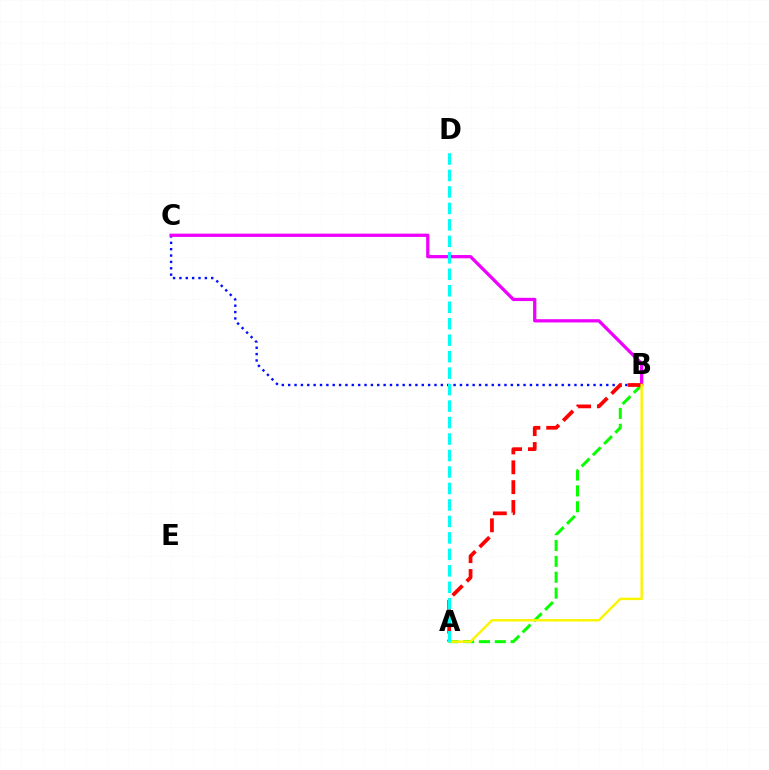{('B', 'C'): [{'color': '#0010ff', 'line_style': 'dotted', 'thickness': 1.73}, {'color': '#ee00ff', 'line_style': 'solid', 'thickness': 2.35}], ('A', 'B'): [{'color': '#08ff00', 'line_style': 'dashed', 'thickness': 2.16}, {'color': '#ff0000', 'line_style': 'dashed', 'thickness': 2.7}, {'color': '#fcf500', 'line_style': 'solid', 'thickness': 1.75}], ('A', 'D'): [{'color': '#00fff6', 'line_style': 'dashed', 'thickness': 2.24}]}